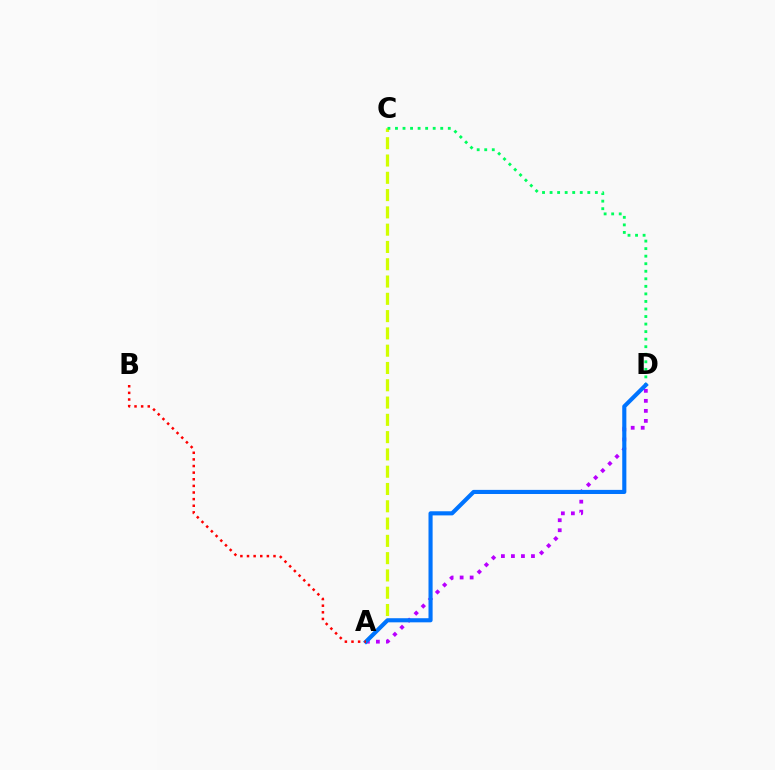{('A', 'D'): [{'color': '#b900ff', 'line_style': 'dotted', 'thickness': 2.72}, {'color': '#0074ff', 'line_style': 'solid', 'thickness': 2.96}], ('A', 'C'): [{'color': '#d1ff00', 'line_style': 'dashed', 'thickness': 2.35}], ('C', 'D'): [{'color': '#00ff5c', 'line_style': 'dotted', 'thickness': 2.05}], ('A', 'B'): [{'color': '#ff0000', 'line_style': 'dotted', 'thickness': 1.8}]}